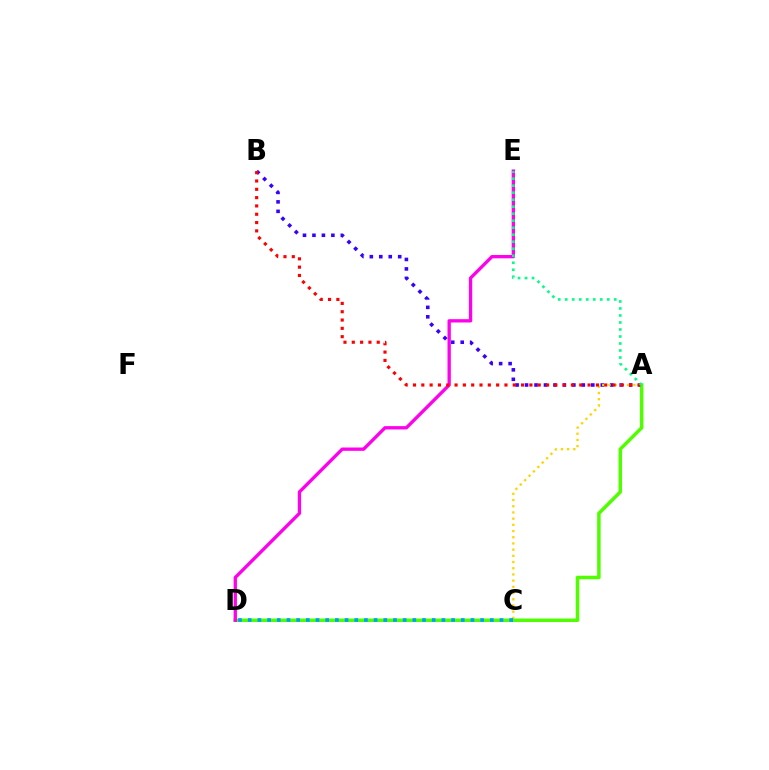{('A', 'B'): [{'color': '#3700ff', 'line_style': 'dotted', 'thickness': 2.57}, {'color': '#ff0000', 'line_style': 'dotted', 'thickness': 2.26}], ('A', 'C'): [{'color': '#ffd500', 'line_style': 'dotted', 'thickness': 1.68}], ('A', 'D'): [{'color': '#4fff00', 'line_style': 'solid', 'thickness': 2.52}], ('D', 'E'): [{'color': '#ff00ed', 'line_style': 'solid', 'thickness': 2.39}], ('C', 'D'): [{'color': '#009eff', 'line_style': 'dotted', 'thickness': 2.63}], ('A', 'E'): [{'color': '#00ff86', 'line_style': 'dotted', 'thickness': 1.9}]}